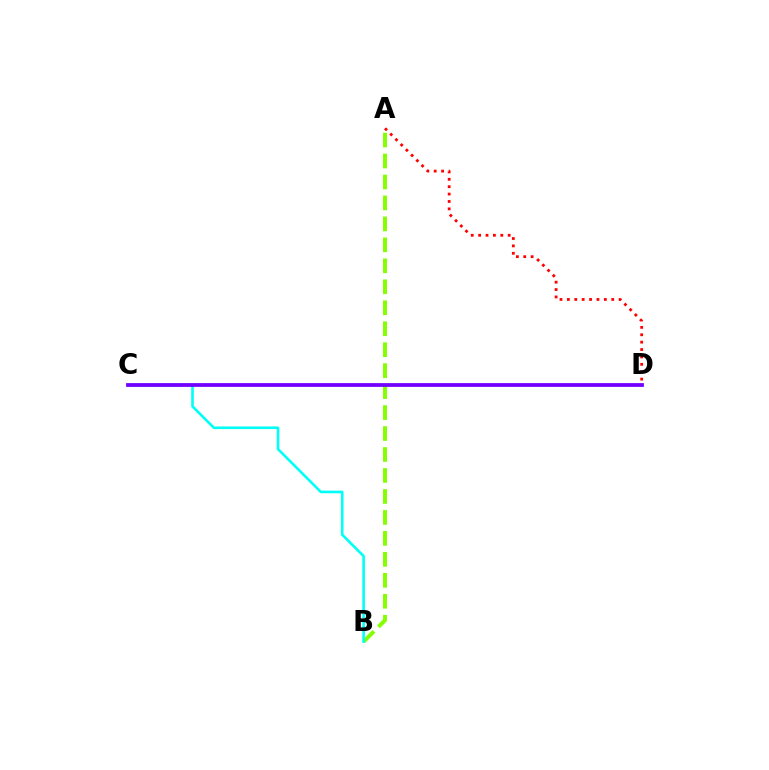{('A', 'B'): [{'color': '#84ff00', 'line_style': 'dashed', 'thickness': 2.85}], ('A', 'D'): [{'color': '#ff0000', 'line_style': 'dotted', 'thickness': 2.01}], ('B', 'C'): [{'color': '#00fff6', 'line_style': 'solid', 'thickness': 1.88}], ('C', 'D'): [{'color': '#7200ff', 'line_style': 'solid', 'thickness': 2.71}]}